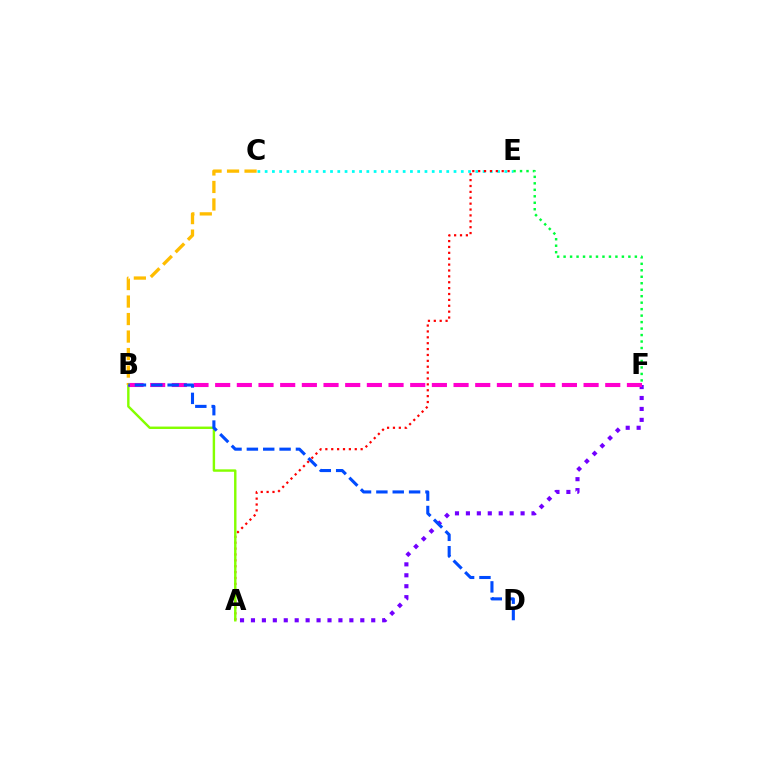{('A', 'F'): [{'color': '#7200ff', 'line_style': 'dotted', 'thickness': 2.97}], ('C', 'E'): [{'color': '#00fff6', 'line_style': 'dotted', 'thickness': 1.97}], ('A', 'E'): [{'color': '#ff0000', 'line_style': 'dotted', 'thickness': 1.6}], ('A', 'B'): [{'color': '#84ff00', 'line_style': 'solid', 'thickness': 1.74}], ('B', 'F'): [{'color': '#ff00cf', 'line_style': 'dashed', 'thickness': 2.94}], ('B', 'C'): [{'color': '#ffbd00', 'line_style': 'dashed', 'thickness': 2.38}], ('E', 'F'): [{'color': '#00ff39', 'line_style': 'dotted', 'thickness': 1.76}], ('B', 'D'): [{'color': '#004bff', 'line_style': 'dashed', 'thickness': 2.22}]}